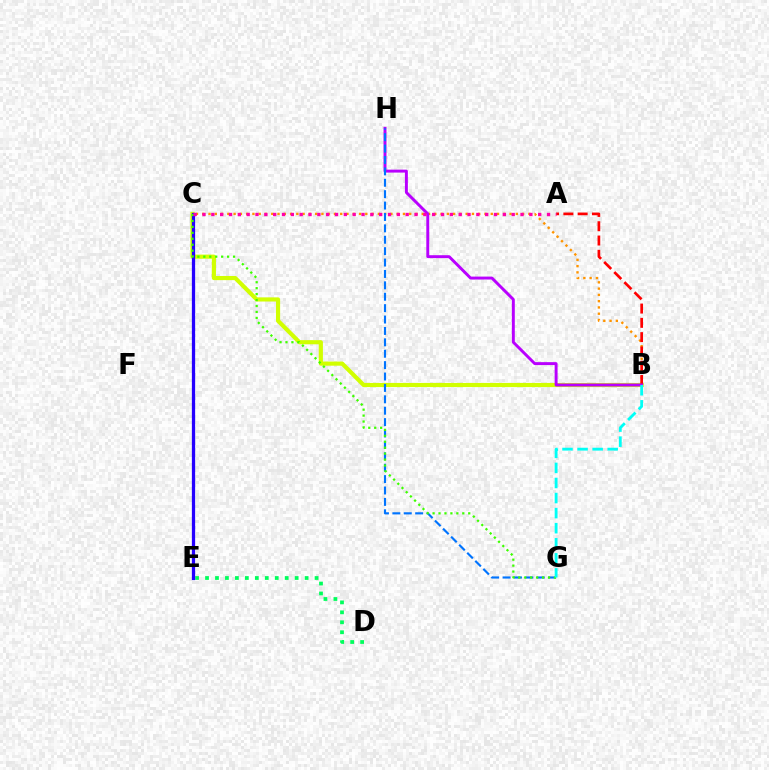{('B', 'C'): [{'color': '#ff9400', 'line_style': 'dotted', 'thickness': 1.7}, {'color': '#d1ff00', 'line_style': 'solid', 'thickness': 2.99}], ('A', 'B'): [{'color': '#ff0000', 'line_style': 'dashed', 'thickness': 1.94}], ('B', 'H'): [{'color': '#b900ff', 'line_style': 'solid', 'thickness': 2.11}], ('D', 'E'): [{'color': '#00ff5c', 'line_style': 'dotted', 'thickness': 2.71}], ('G', 'H'): [{'color': '#0074ff', 'line_style': 'dashed', 'thickness': 1.55}], ('C', 'E'): [{'color': '#2500ff', 'line_style': 'solid', 'thickness': 2.34}], ('C', 'G'): [{'color': '#3dff00', 'line_style': 'dotted', 'thickness': 1.61}], ('A', 'C'): [{'color': '#ff00ac', 'line_style': 'dotted', 'thickness': 2.4}], ('B', 'G'): [{'color': '#00fff6', 'line_style': 'dashed', 'thickness': 2.05}]}